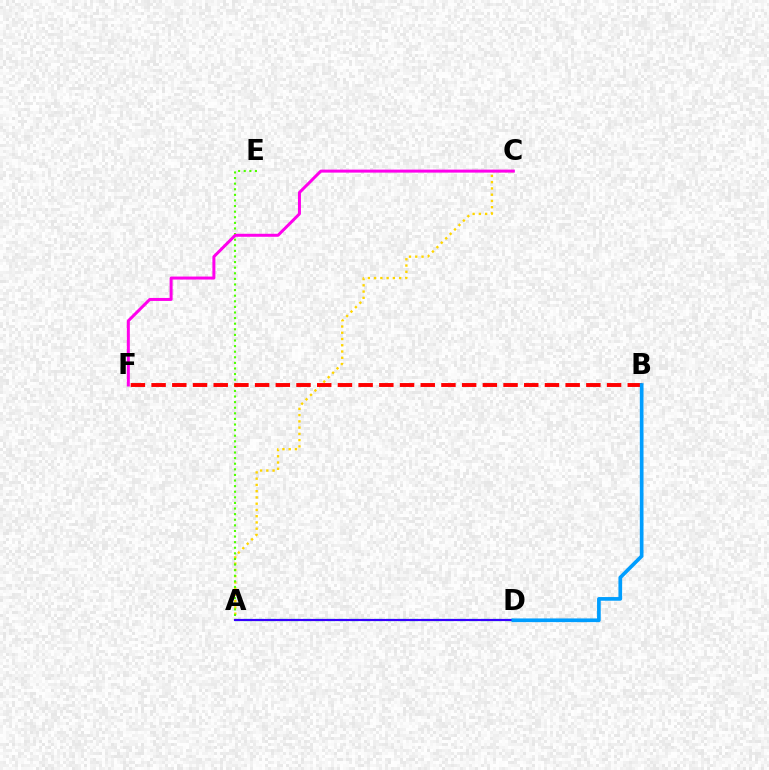{('A', 'C'): [{'color': '#ffd500', 'line_style': 'dotted', 'thickness': 1.7}], ('A', 'D'): [{'color': '#00ff86', 'line_style': 'dashed', 'thickness': 1.61}, {'color': '#3700ff', 'line_style': 'solid', 'thickness': 1.56}], ('A', 'E'): [{'color': '#4fff00', 'line_style': 'dotted', 'thickness': 1.52}], ('C', 'F'): [{'color': '#ff00ed', 'line_style': 'solid', 'thickness': 2.16}], ('B', 'F'): [{'color': '#ff0000', 'line_style': 'dashed', 'thickness': 2.81}], ('B', 'D'): [{'color': '#009eff', 'line_style': 'solid', 'thickness': 2.65}]}